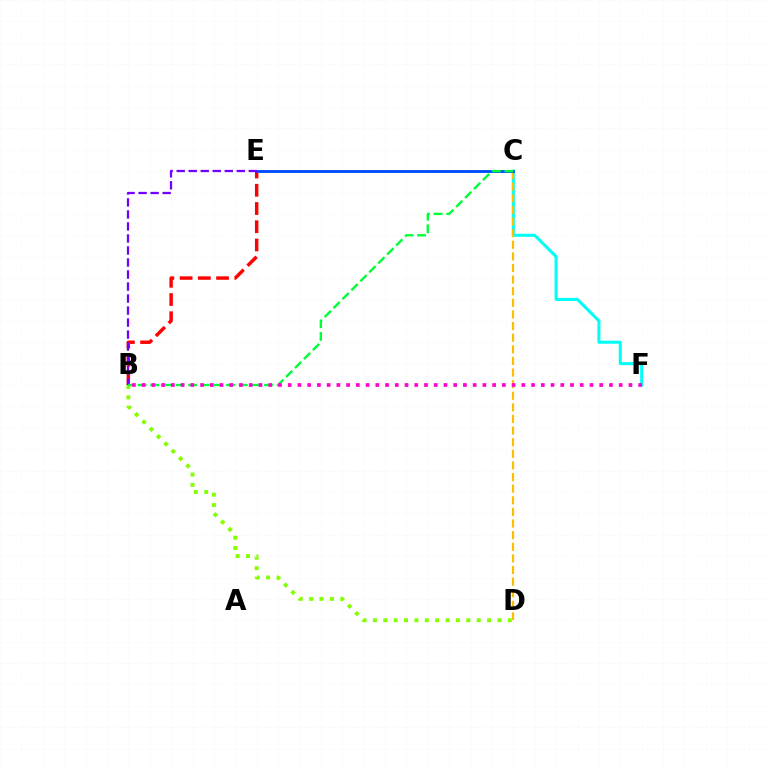{('B', 'E'): [{'color': '#ff0000', 'line_style': 'dashed', 'thickness': 2.48}, {'color': '#7200ff', 'line_style': 'dashed', 'thickness': 1.63}], ('C', 'F'): [{'color': '#00fff6', 'line_style': 'solid', 'thickness': 2.2}], ('C', 'D'): [{'color': '#ffbd00', 'line_style': 'dashed', 'thickness': 1.58}], ('B', 'D'): [{'color': '#84ff00', 'line_style': 'dotted', 'thickness': 2.82}], ('C', 'E'): [{'color': '#004bff', 'line_style': 'solid', 'thickness': 2.06}], ('B', 'C'): [{'color': '#00ff39', 'line_style': 'dashed', 'thickness': 1.72}], ('B', 'F'): [{'color': '#ff00cf', 'line_style': 'dotted', 'thickness': 2.65}]}